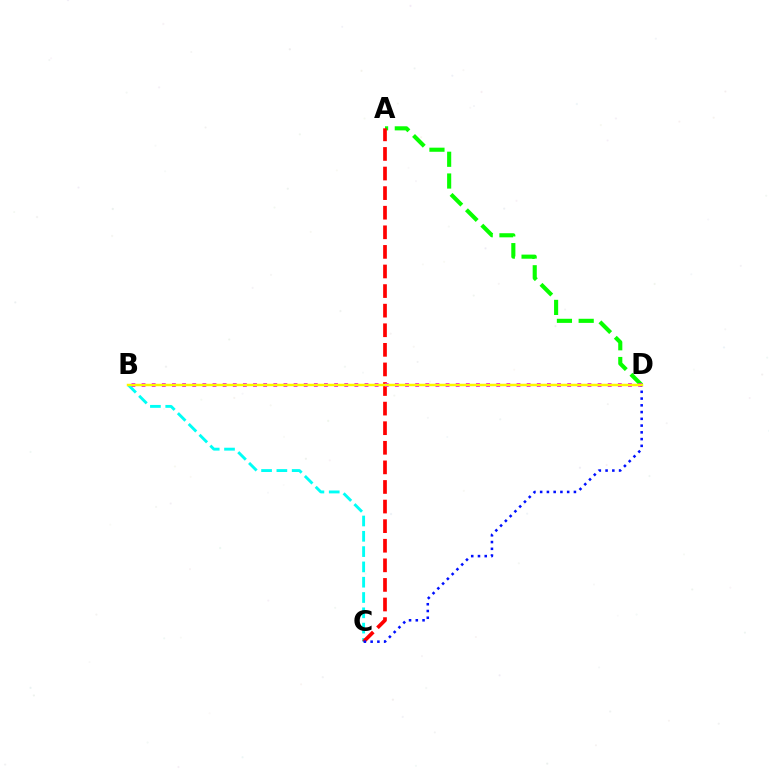{('B', 'C'): [{'color': '#00fff6', 'line_style': 'dashed', 'thickness': 2.08}], ('A', 'D'): [{'color': '#08ff00', 'line_style': 'dashed', 'thickness': 2.95}], ('A', 'C'): [{'color': '#ff0000', 'line_style': 'dashed', 'thickness': 2.66}], ('B', 'D'): [{'color': '#ee00ff', 'line_style': 'dotted', 'thickness': 2.75}, {'color': '#fcf500', 'line_style': 'solid', 'thickness': 1.78}], ('C', 'D'): [{'color': '#0010ff', 'line_style': 'dotted', 'thickness': 1.83}]}